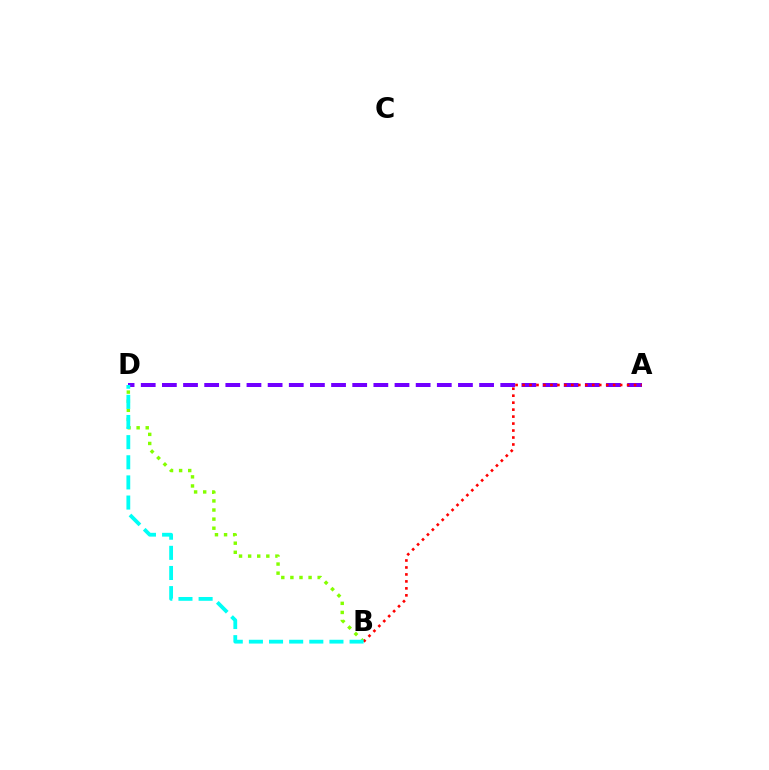{('B', 'D'): [{'color': '#84ff00', 'line_style': 'dotted', 'thickness': 2.47}, {'color': '#00fff6', 'line_style': 'dashed', 'thickness': 2.74}], ('A', 'D'): [{'color': '#7200ff', 'line_style': 'dashed', 'thickness': 2.87}], ('A', 'B'): [{'color': '#ff0000', 'line_style': 'dotted', 'thickness': 1.89}]}